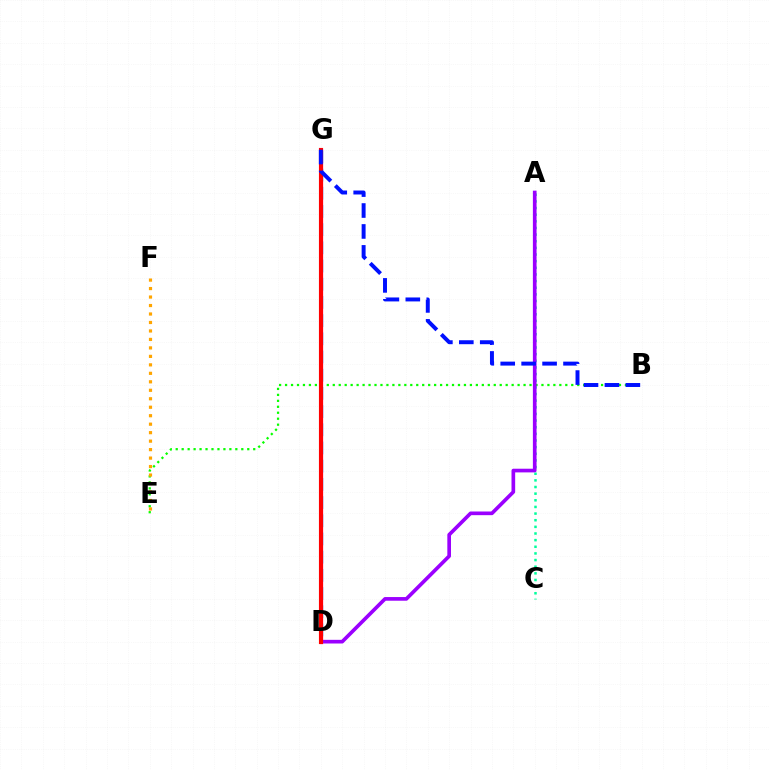{('D', 'G'): [{'color': '#00b5ff', 'line_style': 'dashed', 'thickness': 2.47}, {'color': '#ff00bd', 'line_style': 'solid', 'thickness': 2.27}, {'color': '#b3ff00', 'line_style': 'dotted', 'thickness': 1.64}, {'color': '#ff0000', 'line_style': 'solid', 'thickness': 2.97}], ('B', 'E'): [{'color': '#08ff00', 'line_style': 'dotted', 'thickness': 1.62}], ('A', 'C'): [{'color': '#00ff9d', 'line_style': 'dotted', 'thickness': 1.8}], ('A', 'D'): [{'color': '#9b00ff', 'line_style': 'solid', 'thickness': 2.64}], ('B', 'G'): [{'color': '#0010ff', 'line_style': 'dashed', 'thickness': 2.84}], ('E', 'F'): [{'color': '#ffa500', 'line_style': 'dotted', 'thickness': 2.3}]}